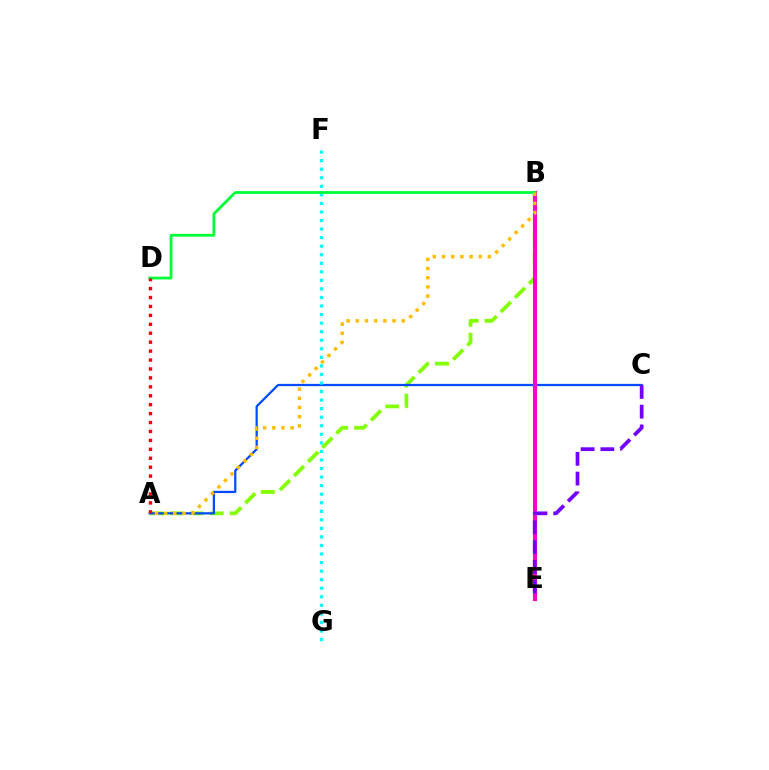{('A', 'B'): [{'color': '#84ff00', 'line_style': 'dashed', 'thickness': 2.72}, {'color': '#ffbd00', 'line_style': 'dotted', 'thickness': 2.5}], ('A', 'C'): [{'color': '#004bff', 'line_style': 'solid', 'thickness': 1.62}], ('B', 'E'): [{'color': '#ff00cf', 'line_style': 'solid', 'thickness': 2.95}], ('F', 'G'): [{'color': '#00fff6', 'line_style': 'dotted', 'thickness': 2.32}], ('B', 'D'): [{'color': '#00ff39', 'line_style': 'solid', 'thickness': 2.02}], ('C', 'E'): [{'color': '#7200ff', 'line_style': 'dashed', 'thickness': 2.68}], ('A', 'D'): [{'color': '#ff0000', 'line_style': 'dotted', 'thickness': 2.43}]}